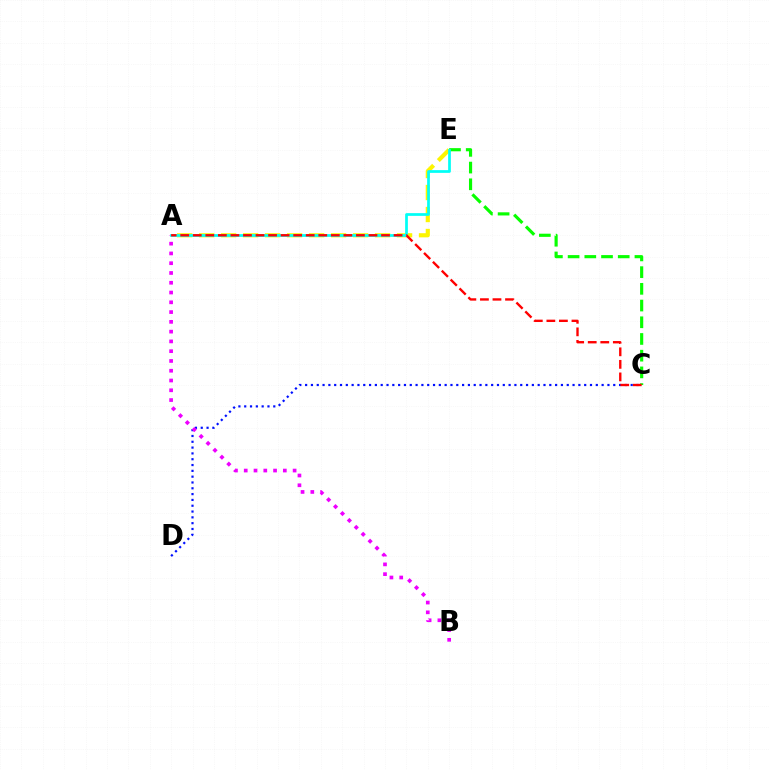{('A', 'E'): [{'color': '#fcf500', 'line_style': 'dashed', 'thickness': 2.99}, {'color': '#00fff6', 'line_style': 'solid', 'thickness': 1.96}], ('C', 'E'): [{'color': '#08ff00', 'line_style': 'dashed', 'thickness': 2.27}], ('C', 'D'): [{'color': '#0010ff', 'line_style': 'dotted', 'thickness': 1.58}], ('A', 'B'): [{'color': '#ee00ff', 'line_style': 'dotted', 'thickness': 2.66}], ('A', 'C'): [{'color': '#ff0000', 'line_style': 'dashed', 'thickness': 1.7}]}